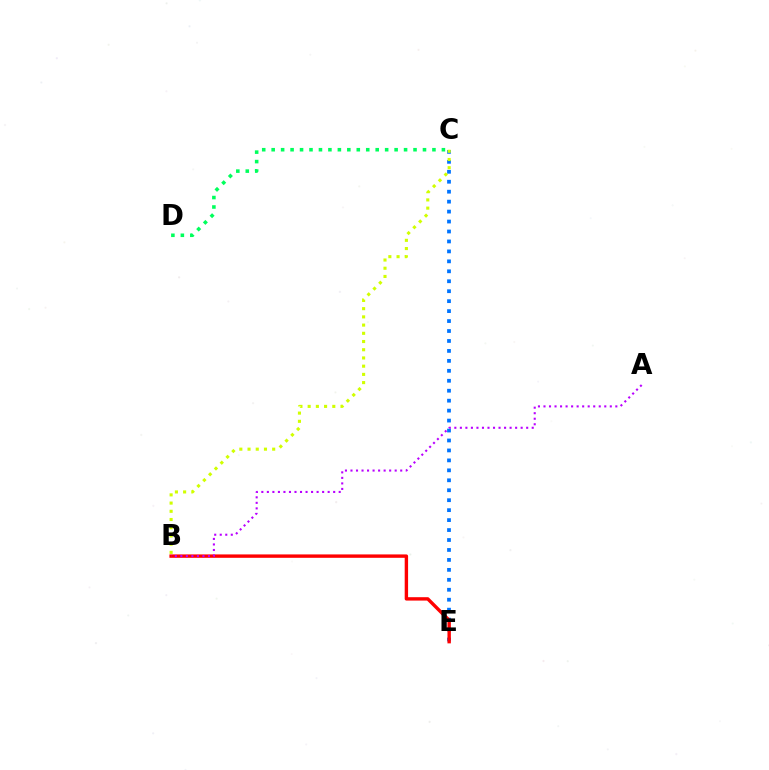{('C', 'E'): [{'color': '#0074ff', 'line_style': 'dotted', 'thickness': 2.7}], ('B', 'C'): [{'color': '#d1ff00', 'line_style': 'dotted', 'thickness': 2.23}], ('B', 'E'): [{'color': '#ff0000', 'line_style': 'solid', 'thickness': 2.44}], ('A', 'B'): [{'color': '#b900ff', 'line_style': 'dotted', 'thickness': 1.5}], ('C', 'D'): [{'color': '#00ff5c', 'line_style': 'dotted', 'thickness': 2.57}]}